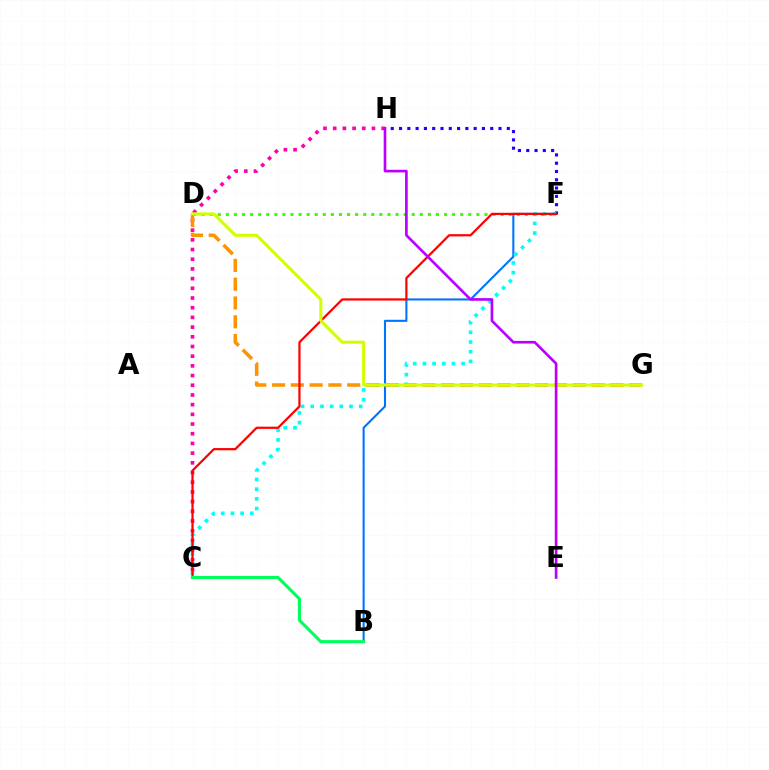{('F', 'H'): [{'color': '#2500ff', 'line_style': 'dotted', 'thickness': 2.25}], ('C', 'H'): [{'color': '#ff00ac', 'line_style': 'dotted', 'thickness': 2.63}], ('B', 'F'): [{'color': '#0074ff', 'line_style': 'solid', 'thickness': 1.5}], ('C', 'F'): [{'color': '#00fff6', 'line_style': 'dotted', 'thickness': 2.63}, {'color': '#ff0000', 'line_style': 'solid', 'thickness': 1.6}], ('D', 'F'): [{'color': '#3dff00', 'line_style': 'dotted', 'thickness': 2.2}], ('D', 'G'): [{'color': '#ff9400', 'line_style': 'dashed', 'thickness': 2.55}, {'color': '#d1ff00', 'line_style': 'solid', 'thickness': 2.18}], ('B', 'C'): [{'color': '#00ff5c', 'line_style': 'solid', 'thickness': 2.24}], ('E', 'H'): [{'color': '#b900ff', 'line_style': 'solid', 'thickness': 1.92}]}